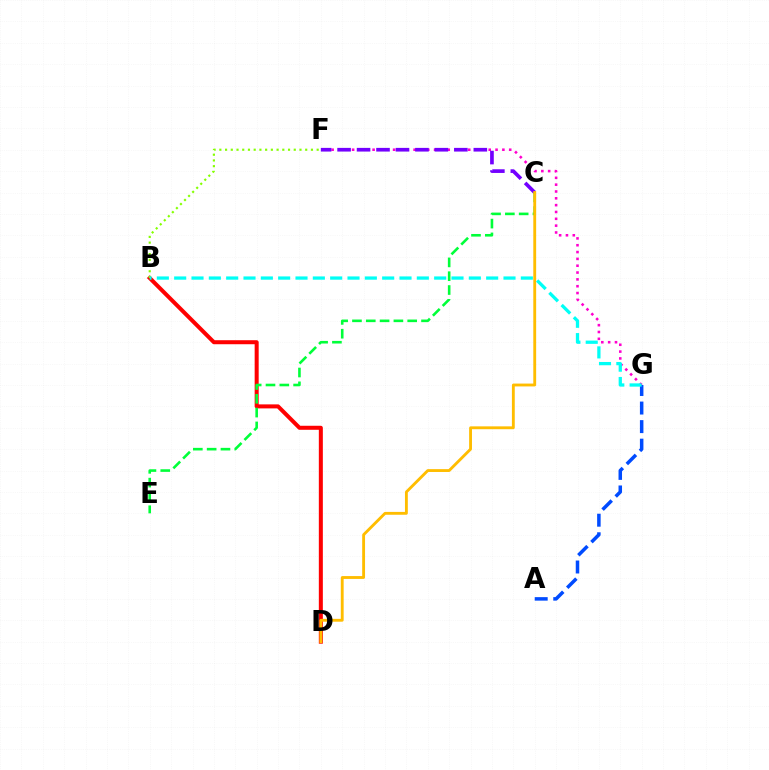{('F', 'G'): [{'color': '#ff00cf', 'line_style': 'dotted', 'thickness': 1.86}], ('B', 'D'): [{'color': '#ff0000', 'line_style': 'solid', 'thickness': 2.89}], ('A', 'G'): [{'color': '#004bff', 'line_style': 'dashed', 'thickness': 2.52}], ('C', 'F'): [{'color': '#7200ff', 'line_style': 'dashed', 'thickness': 2.64}], ('C', 'E'): [{'color': '#00ff39', 'line_style': 'dashed', 'thickness': 1.88}], ('C', 'D'): [{'color': '#ffbd00', 'line_style': 'solid', 'thickness': 2.05}], ('B', 'F'): [{'color': '#84ff00', 'line_style': 'dotted', 'thickness': 1.56}], ('B', 'G'): [{'color': '#00fff6', 'line_style': 'dashed', 'thickness': 2.35}]}